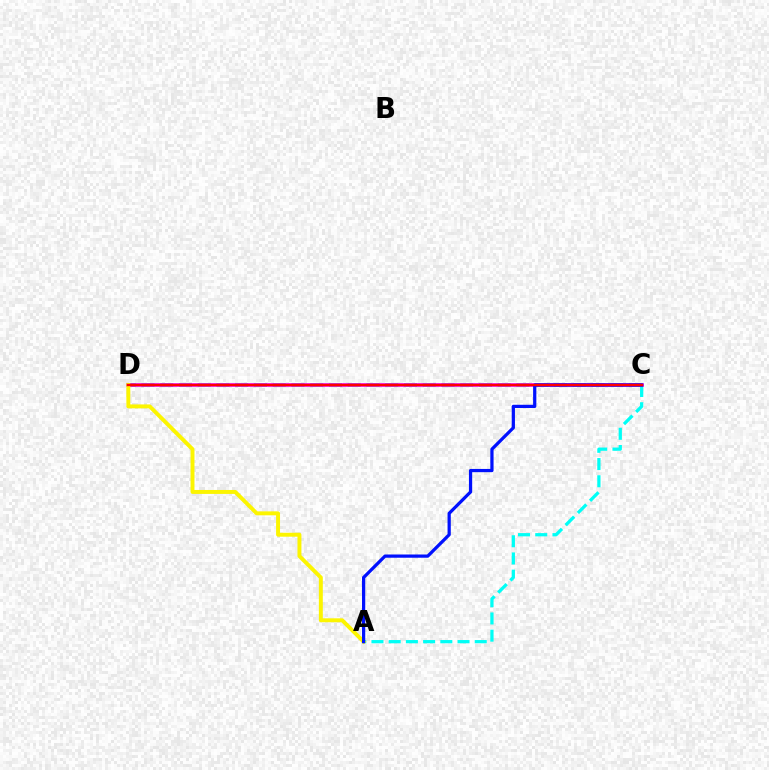{('A', 'C'): [{'color': '#00fff6', 'line_style': 'dashed', 'thickness': 2.34}, {'color': '#0010ff', 'line_style': 'solid', 'thickness': 2.33}], ('C', 'D'): [{'color': '#08ff00', 'line_style': 'dashed', 'thickness': 2.55}, {'color': '#ee00ff', 'line_style': 'solid', 'thickness': 2.53}, {'color': '#ff0000', 'line_style': 'solid', 'thickness': 1.72}], ('A', 'D'): [{'color': '#fcf500', 'line_style': 'solid', 'thickness': 2.84}]}